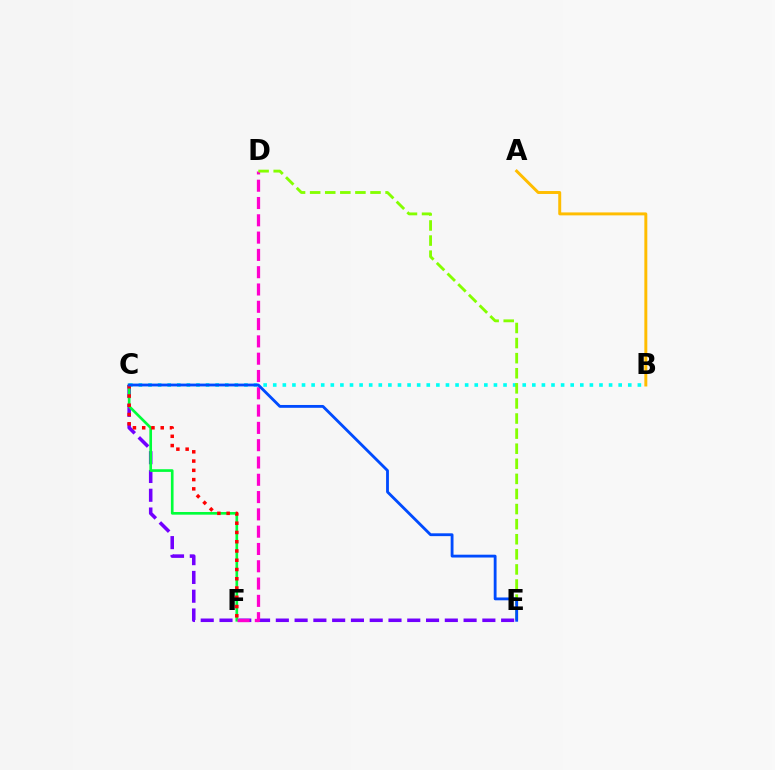{('C', 'E'): [{'color': '#7200ff', 'line_style': 'dashed', 'thickness': 2.55}, {'color': '#004bff', 'line_style': 'solid', 'thickness': 2.04}], ('C', 'F'): [{'color': '#00ff39', 'line_style': 'solid', 'thickness': 1.92}, {'color': '#ff0000', 'line_style': 'dotted', 'thickness': 2.52}], ('B', 'C'): [{'color': '#00fff6', 'line_style': 'dotted', 'thickness': 2.61}], ('D', 'F'): [{'color': '#ff00cf', 'line_style': 'dashed', 'thickness': 2.35}], ('D', 'E'): [{'color': '#84ff00', 'line_style': 'dashed', 'thickness': 2.05}], ('A', 'B'): [{'color': '#ffbd00', 'line_style': 'solid', 'thickness': 2.13}]}